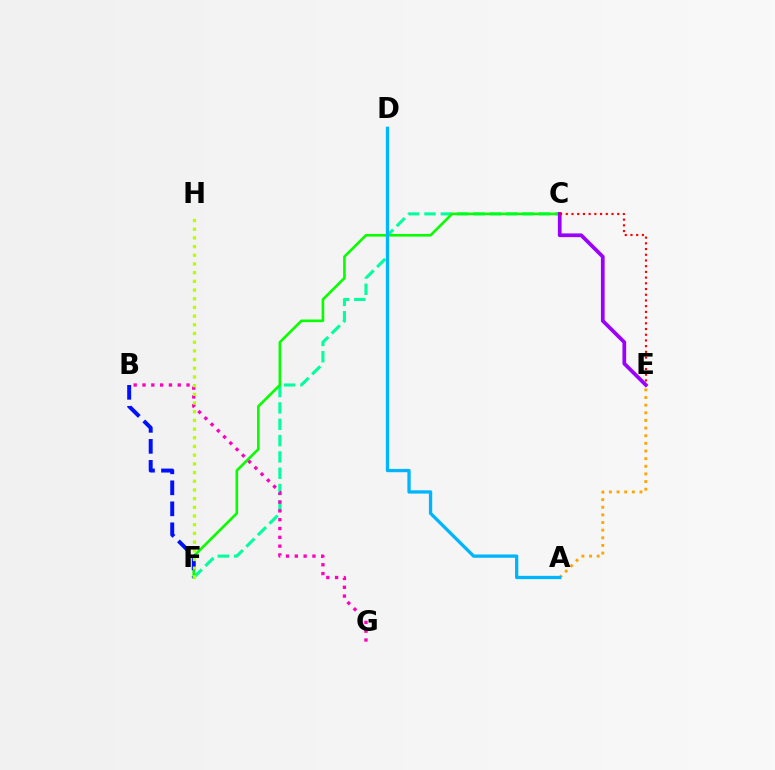{('C', 'F'): [{'color': '#00ff9d', 'line_style': 'dashed', 'thickness': 2.22}, {'color': '#08ff00', 'line_style': 'solid', 'thickness': 1.89}], ('B', 'G'): [{'color': '#ff00bd', 'line_style': 'dotted', 'thickness': 2.39}], ('B', 'F'): [{'color': '#0010ff', 'line_style': 'dashed', 'thickness': 2.85}], ('A', 'E'): [{'color': '#ffa500', 'line_style': 'dotted', 'thickness': 2.08}], ('F', 'H'): [{'color': '#b3ff00', 'line_style': 'dotted', 'thickness': 2.36}], ('C', 'E'): [{'color': '#9b00ff', 'line_style': 'solid', 'thickness': 2.69}, {'color': '#ff0000', 'line_style': 'dotted', 'thickness': 1.55}], ('A', 'D'): [{'color': '#00b5ff', 'line_style': 'solid', 'thickness': 2.38}]}